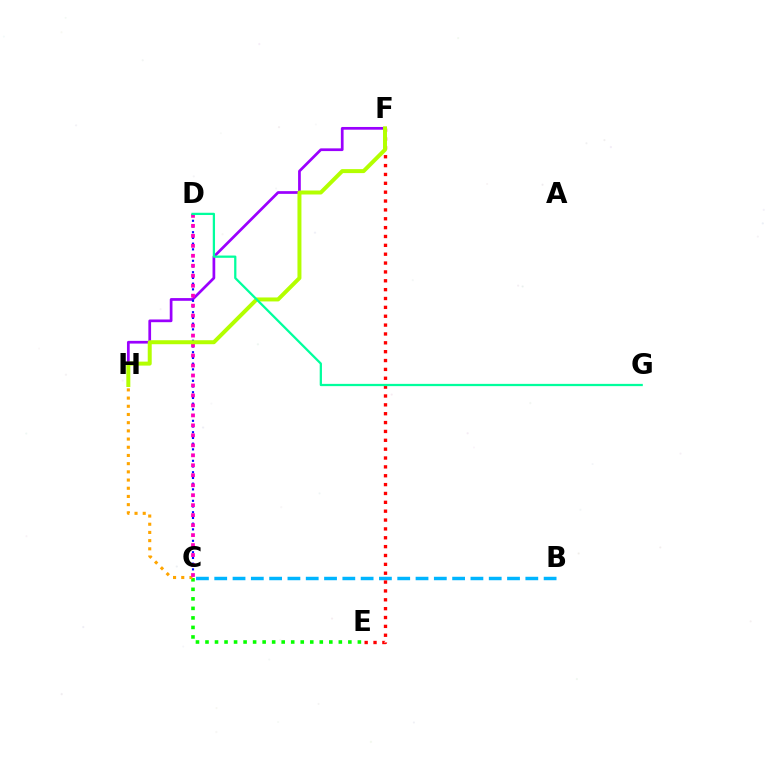{('C', 'E'): [{'color': '#08ff00', 'line_style': 'dotted', 'thickness': 2.59}], ('F', 'H'): [{'color': '#9b00ff', 'line_style': 'solid', 'thickness': 1.96}, {'color': '#b3ff00', 'line_style': 'solid', 'thickness': 2.86}], ('C', 'H'): [{'color': '#ffa500', 'line_style': 'dotted', 'thickness': 2.23}], ('C', 'D'): [{'color': '#0010ff', 'line_style': 'dotted', 'thickness': 1.55}, {'color': '#ff00bd', 'line_style': 'dotted', 'thickness': 2.71}], ('B', 'C'): [{'color': '#00b5ff', 'line_style': 'dashed', 'thickness': 2.49}], ('E', 'F'): [{'color': '#ff0000', 'line_style': 'dotted', 'thickness': 2.41}], ('D', 'G'): [{'color': '#00ff9d', 'line_style': 'solid', 'thickness': 1.63}]}